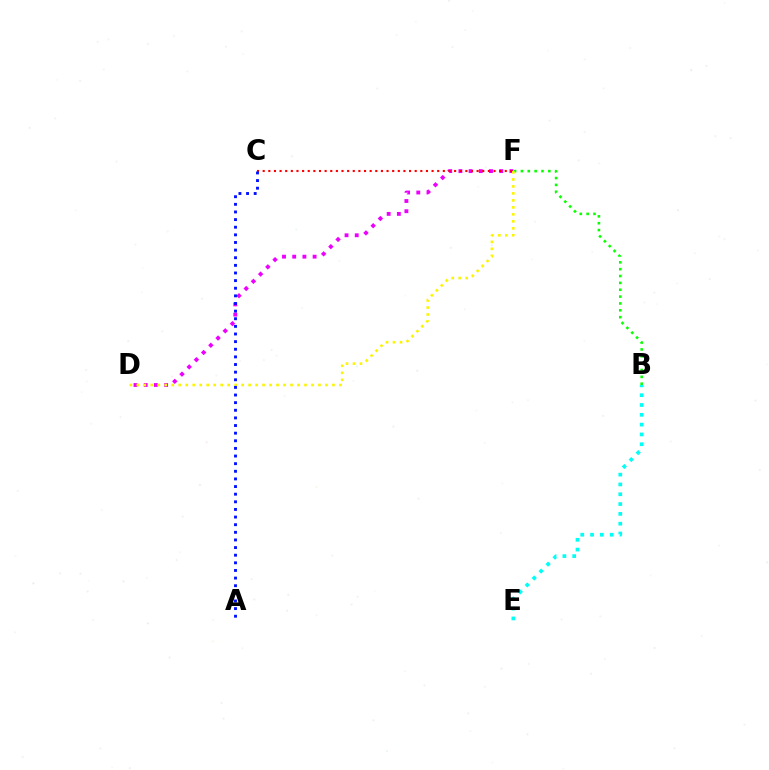{('B', 'F'): [{'color': '#08ff00', 'line_style': 'dotted', 'thickness': 1.86}], ('D', 'F'): [{'color': '#ee00ff', 'line_style': 'dotted', 'thickness': 2.77}, {'color': '#fcf500', 'line_style': 'dotted', 'thickness': 1.9}], ('C', 'F'): [{'color': '#ff0000', 'line_style': 'dotted', 'thickness': 1.53}], ('A', 'C'): [{'color': '#0010ff', 'line_style': 'dotted', 'thickness': 2.07}], ('B', 'E'): [{'color': '#00fff6', 'line_style': 'dotted', 'thickness': 2.67}]}